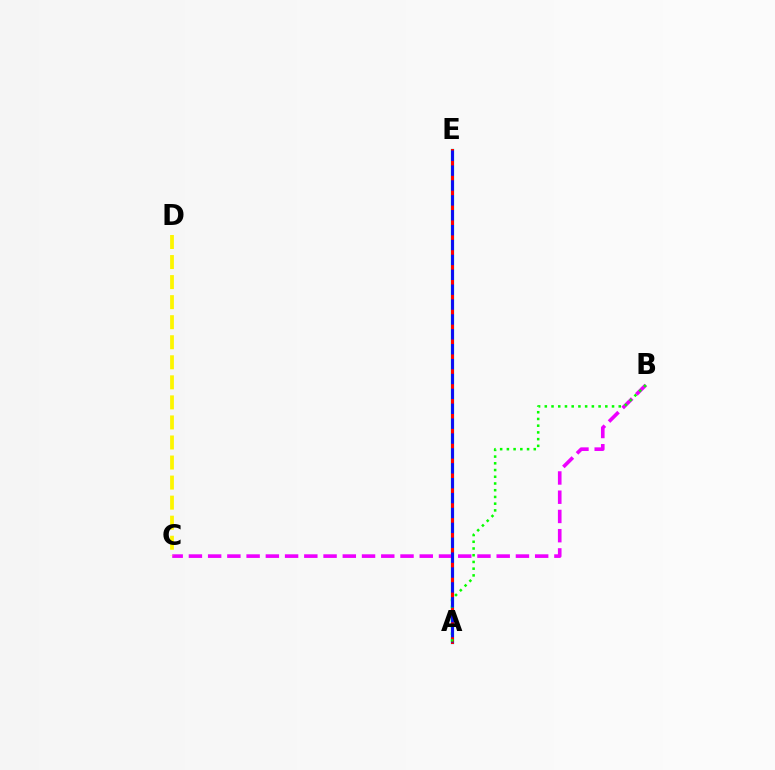{('A', 'E'): [{'color': '#00fff6', 'line_style': 'solid', 'thickness': 2.41}, {'color': '#ff0000', 'line_style': 'solid', 'thickness': 2.19}, {'color': '#0010ff', 'line_style': 'dashed', 'thickness': 2.02}], ('B', 'C'): [{'color': '#ee00ff', 'line_style': 'dashed', 'thickness': 2.61}], ('C', 'D'): [{'color': '#fcf500', 'line_style': 'dashed', 'thickness': 2.72}], ('A', 'B'): [{'color': '#08ff00', 'line_style': 'dotted', 'thickness': 1.83}]}